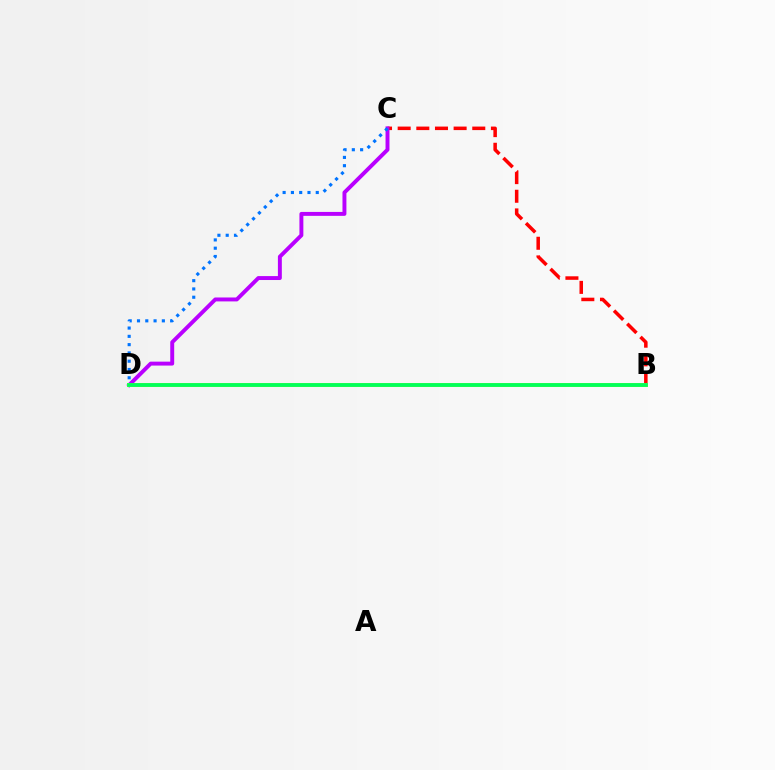{('B', 'C'): [{'color': '#ff0000', 'line_style': 'dashed', 'thickness': 2.53}], ('C', 'D'): [{'color': '#b900ff', 'line_style': 'solid', 'thickness': 2.83}, {'color': '#0074ff', 'line_style': 'dotted', 'thickness': 2.25}], ('B', 'D'): [{'color': '#d1ff00', 'line_style': 'solid', 'thickness': 2.79}, {'color': '#00ff5c', 'line_style': 'solid', 'thickness': 2.71}]}